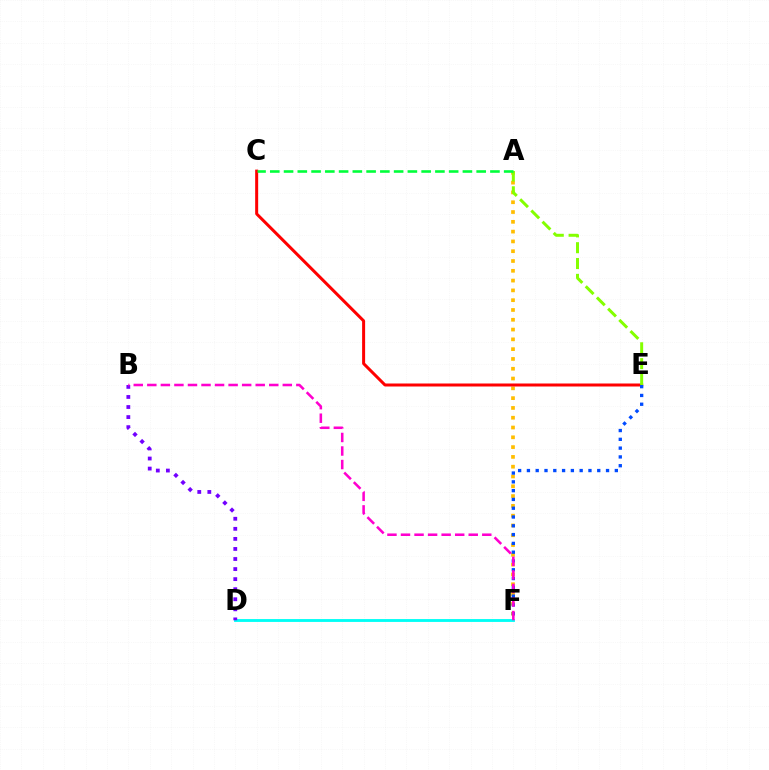{('A', 'F'): [{'color': '#ffbd00', 'line_style': 'dotted', 'thickness': 2.66}], ('C', 'E'): [{'color': '#ff0000', 'line_style': 'solid', 'thickness': 2.16}], ('D', 'F'): [{'color': '#00fff6', 'line_style': 'solid', 'thickness': 2.05}], ('A', 'E'): [{'color': '#84ff00', 'line_style': 'dashed', 'thickness': 2.15}], ('B', 'D'): [{'color': '#7200ff', 'line_style': 'dotted', 'thickness': 2.73}], ('A', 'C'): [{'color': '#00ff39', 'line_style': 'dashed', 'thickness': 1.87}], ('E', 'F'): [{'color': '#004bff', 'line_style': 'dotted', 'thickness': 2.39}], ('B', 'F'): [{'color': '#ff00cf', 'line_style': 'dashed', 'thickness': 1.84}]}